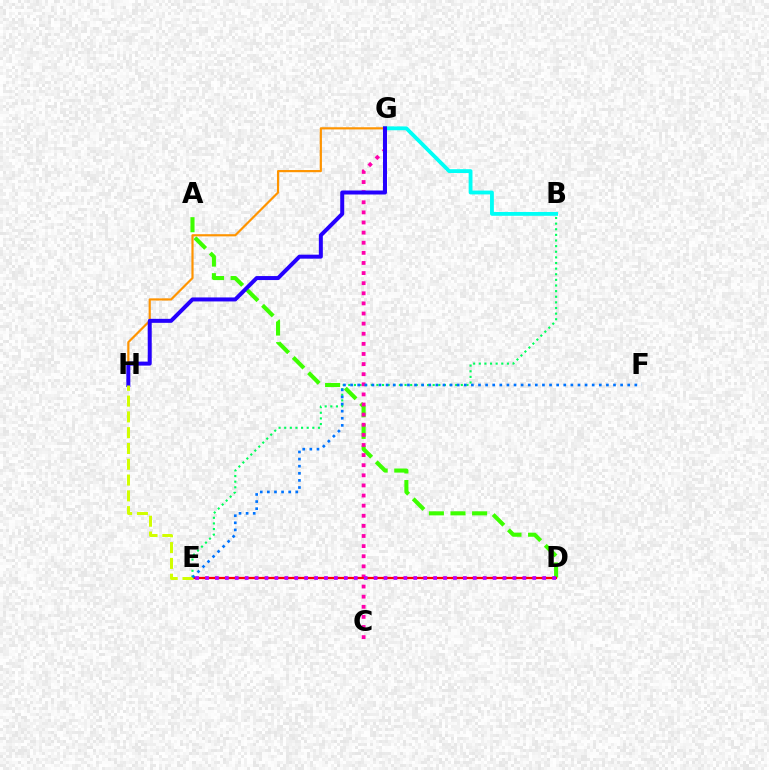{('A', 'D'): [{'color': '#3dff00', 'line_style': 'dashed', 'thickness': 2.94}], ('B', 'E'): [{'color': '#00ff5c', 'line_style': 'dotted', 'thickness': 1.53}], ('C', 'G'): [{'color': '#ff00ac', 'line_style': 'dotted', 'thickness': 2.75}], ('D', 'E'): [{'color': '#ff0000', 'line_style': 'solid', 'thickness': 1.61}, {'color': '#b900ff', 'line_style': 'dotted', 'thickness': 2.69}], ('B', 'G'): [{'color': '#00fff6', 'line_style': 'solid', 'thickness': 2.76}], ('G', 'H'): [{'color': '#ff9400', 'line_style': 'solid', 'thickness': 1.57}, {'color': '#2500ff', 'line_style': 'solid', 'thickness': 2.88}], ('E', 'H'): [{'color': '#d1ff00', 'line_style': 'dashed', 'thickness': 2.15}], ('E', 'F'): [{'color': '#0074ff', 'line_style': 'dotted', 'thickness': 1.93}]}